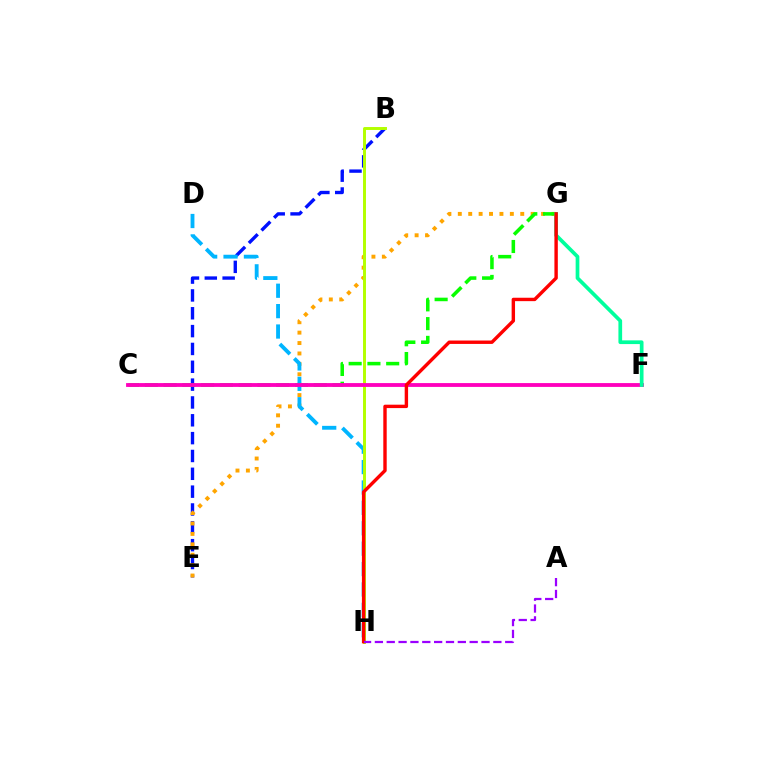{('B', 'E'): [{'color': '#0010ff', 'line_style': 'dashed', 'thickness': 2.42}], ('E', 'G'): [{'color': '#ffa500', 'line_style': 'dotted', 'thickness': 2.83}], ('C', 'G'): [{'color': '#08ff00', 'line_style': 'dashed', 'thickness': 2.55}], ('D', 'H'): [{'color': '#00b5ff', 'line_style': 'dashed', 'thickness': 2.77}], ('B', 'H'): [{'color': '#b3ff00', 'line_style': 'solid', 'thickness': 2.12}], ('C', 'F'): [{'color': '#ff00bd', 'line_style': 'solid', 'thickness': 2.76}], ('F', 'G'): [{'color': '#00ff9d', 'line_style': 'solid', 'thickness': 2.67}], ('G', 'H'): [{'color': '#ff0000', 'line_style': 'solid', 'thickness': 2.45}], ('A', 'H'): [{'color': '#9b00ff', 'line_style': 'dashed', 'thickness': 1.61}]}